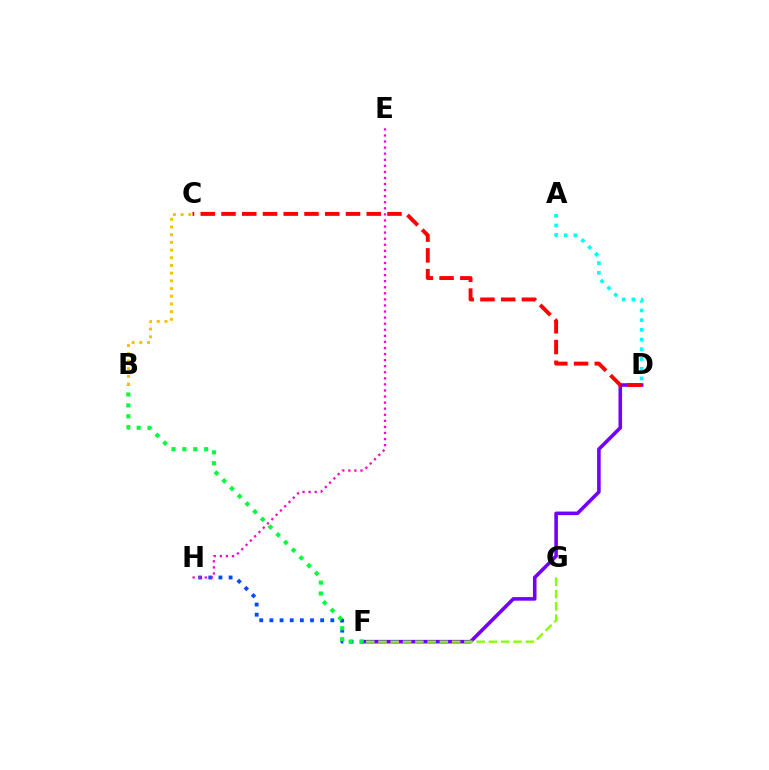{('B', 'C'): [{'color': '#ffbd00', 'line_style': 'dotted', 'thickness': 2.09}], ('F', 'H'): [{'color': '#004bff', 'line_style': 'dotted', 'thickness': 2.76}], ('D', 'F'): [{'color': '#7200ff', 'line_style': 'solid', 'thickness': 2.58}], ('F', 'G'): [{'color': '#84ff00', 'line_style': 'dashed', 'thickness': 1.67}], ('E', 'H'): [{'color': '#ff00cf', 'line_style': 'dotted', 'thickness': 1.65}], ('A', 'D'): [{'color': '#00fff6', 'line_style': 'dotted', 'thickness': 2.64}], ('B', 'F'): [{'color': '#00ff39', 'line_style': 'dotted', 'thickness': 2.96}], ('C', 'D'): [{'color': '#ff0000', 'line_style': 'dashed', 'thickness': 2.82}]}